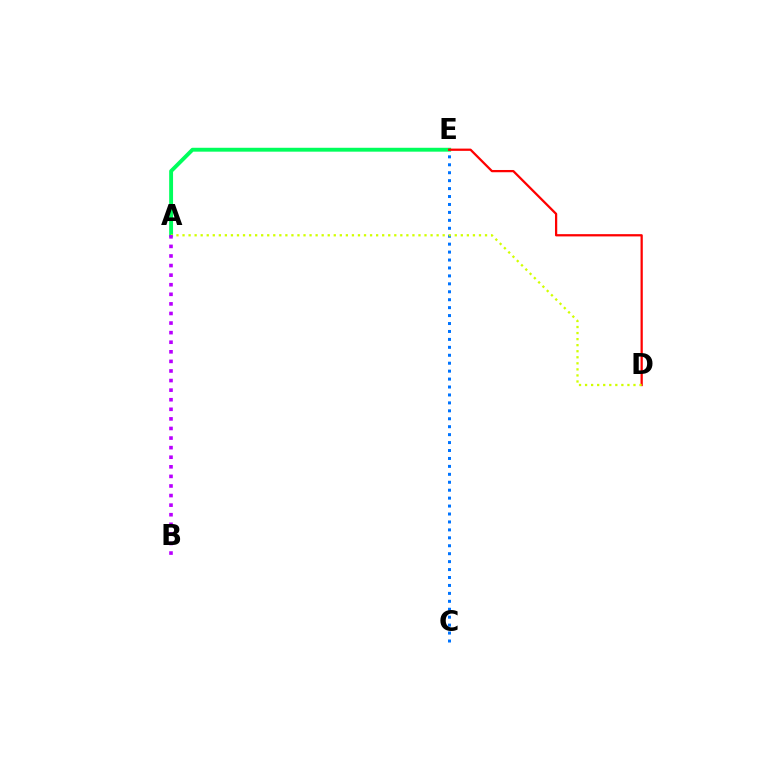{('A', 'E'): [{'color': '#00ff5c', 'line_style': 'solid', 'thickness': 2.8}], ('D', 'E'): [{'color': '#ff0000', 'line_style': 'solid', 'thickness': 1.62}], ('C', 'E'): [{'color': '#0074ff', 'line_style': 'dotted', 'thickness': 2.16}], ('A', 'D'): [{'color': '#d1ff00', 'line_style': 'dotted', 'thickness': 1.64}], ('A', 'B'): [{'color': '#b900ff', 'line_style': 'dotted', 'thickness': 2.6}]}